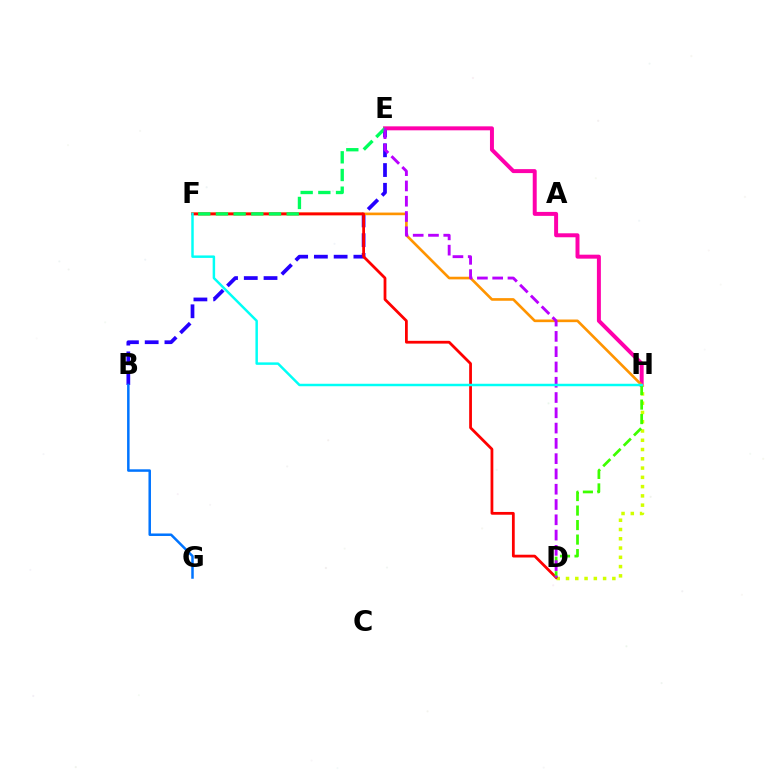{('B', 'E'): [{'color': '#2500ff', 'line_style': 'dashed', 'thickness': 2.68}], ('E', 'H'): [{'color': '#ff00ac', 'line_style': 'solid', 'thickness': 2.86}], ('F', 'H'): [{'color': '#ff9400', 'line_style': 'solid', 'thickness': 1.9}, {'color': '#00fff6', 'line_style': 'solid', 'thickness': 1.78}], ('D', 'H'): [{'color': '#d1ff00', 'line_style': 'dotted', 'thickness': 2.52}, {'color': '#3dff00', 'line_style': 'dashed', 'thickness': 1.97}], ('B', 'G'): [{'color': '#0074ff', 'line_style': 'solid', 'thickness': 1.8}], ('D', 'F'): [{'color': '#ff0000', 'line_style': 'solid', 'thickness': 2.0}], ('E', 'F'): [{'color': '#00ff5c', 'line_style': 'dashed', 'thickness': 2.4}], ('D', 'E'): [{'color': '#b900ff', 'line_style': 'dashed', 'thickness': 2.08}]}